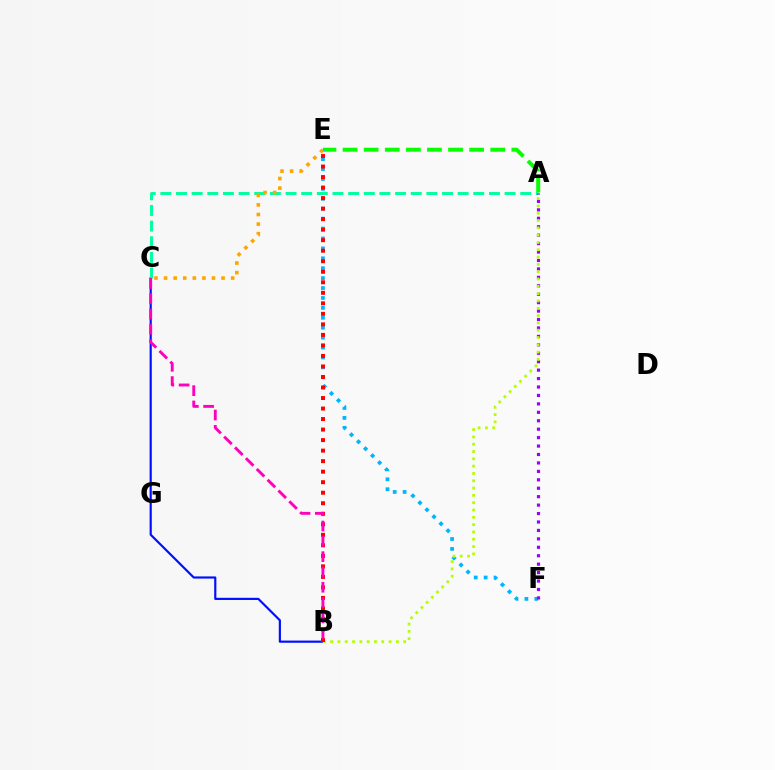{('B', 'C'): [{'color': '#0010ff', 'line_style': 'solid', 'thickness': 1.57}, {'color': '#ff00bd', 'line_style': 'dashed', 'thickness': 2.08}], ('A', 'E'): [{'color': '#08ff00', 'line_style': 'dashed', 'thickness': 2.87}], ('A', 'C'): [{'color': '#00ff9d', 'line_style': 'dashed', 'thickness': 2.13}], ('E', 'F'): [{'color': '#00b5ff', 'line_style': 'dotted', 'thickness': 2.69}], ('A', 'F'): [{'color': '#9b00ff', 'line_style': 'dotted', 'thickness': 2.29}], ('A', 'B'): [{'color': '#b3ff00', 'line_style': 'dotted', 'thickness': 1.99}], ('B', 'E'): [{'color': '#ff0000', 'line_style': 'dotted', 'thickness': 2.86}], ('C', 'E'): [{'color': '#ffa500', 'line_style': 'dotted', 'thickness': 2.6}]}